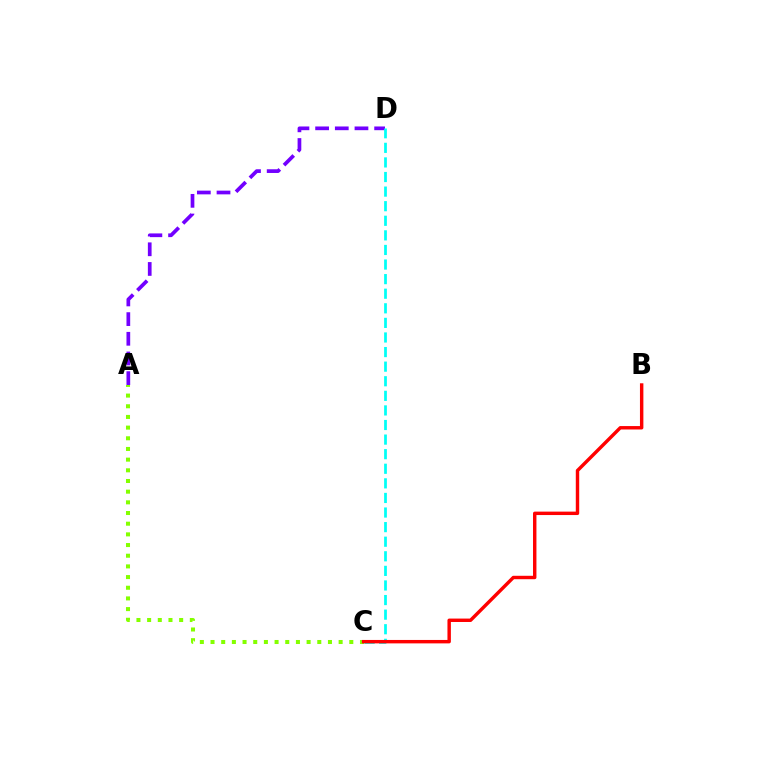{('A', 'D'): [{'color': '#7200ff', 'line_style': 'dashed', 'thickness': 2.67}], ('A', 'C'): [{'color': '#84ff00', 'line_style': 'dotted', 'thickness': 2.9}], ('C', 'D'): [{'color': '#00fff6', 'line_style': 'dashed', 'thickness': 1.98}], ('B', 'C'): [{'color': '#ff0000', 'line_style': 'solid', 'thickness': 2.46}]}